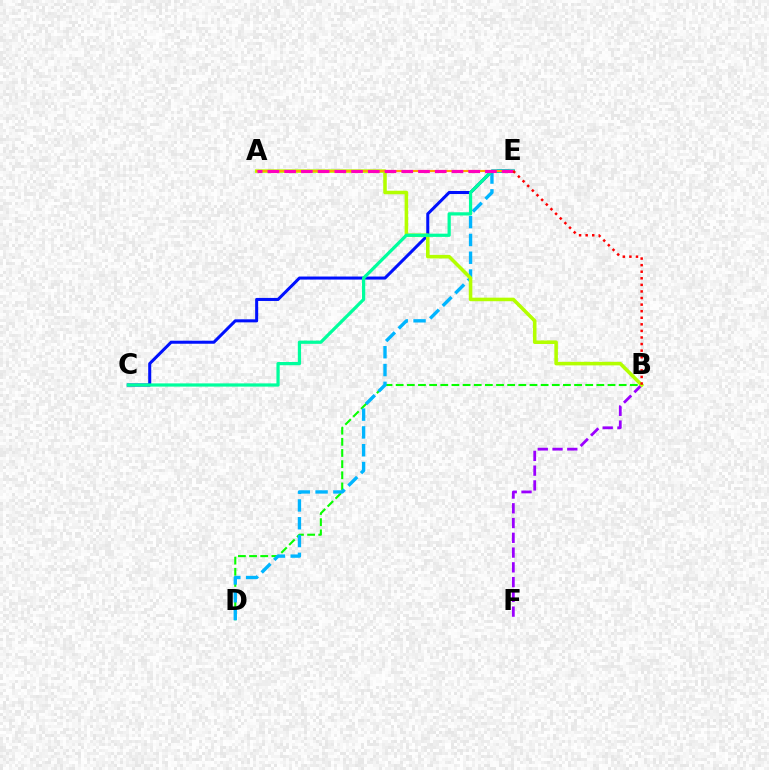{('B', 'F'): [{'color': '#9b00ff', 'line_style': 'dashed', 'thickness': 2.01}], ('B', 'D'): [{'color': '#08ff00', 'line_style': 'dashed', 'thickness': 1.51}], ('D', 'E'): [{'color': '#00b5ff', 'line_style': 'dashed', 'thickness': 2.42}], ('C', 'E'): [{'color': '#0010ff', 'line_style': 'solid', 'thickness': 2.19}, {'color': '#00ff9d', 'line_style': 'solid', 'thickness': 2.33}], ('A', 'B'): [{'color': '#b3ff00', 'line_style': 'solid', 'thickness': 2.56}], ('A', 'E'): [{'color': '#ffa500', 'line_style': 'solid', 'thickness': 1.52}, {'color': '#ff00bd', 'line_style': 'dashed', 'thickness': 2.27}], ('B', 'E'): [{'color': '#ff0000', 'line_style': 'dotted', 'thickness': 1.79}]}